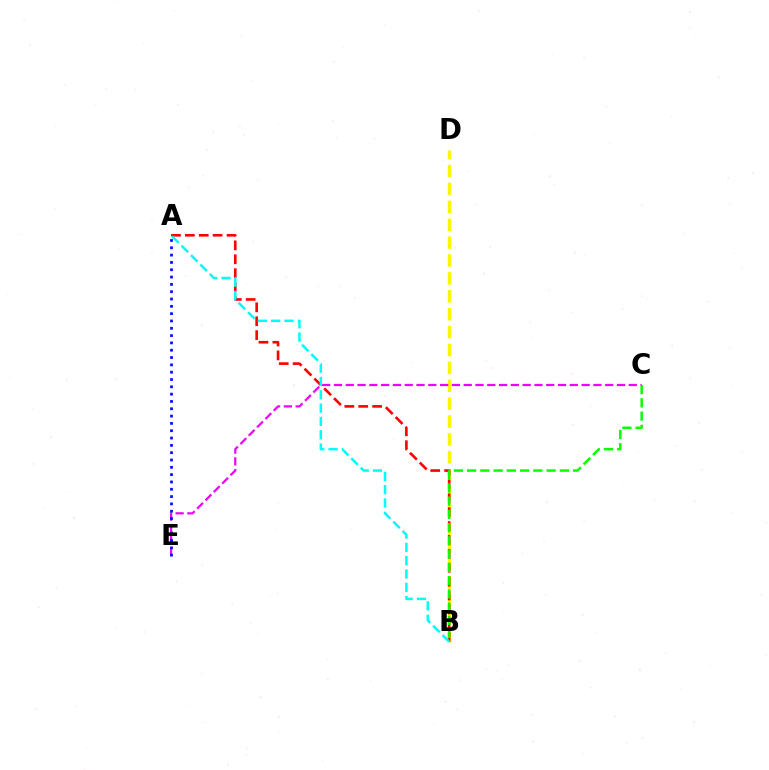{('B', 'D'): [{'color': '#fcf500', 'line_style': 'dashed', 'thickness': 2.43}], ('C', 'E'): [{'color': '#ee00ff', 'line_style': 'dashed', 'thickness': 1.6}], ('A', 'B'): [{'color': '#ff0000', 'line_style': 'dashed', 'thickness': 1.89}, {'color': '#00fff6', 'line_style': 'dashed', 'thickness': 1.81}], ('B', 'C'): [{'color': '#08ff00', 'line_style': 'dashed', 'thickness': 1.8}], ('A', 'E'): [{'color': '#0010ff', 'line_style': 'dotted', 'thickness': 1.99}]}